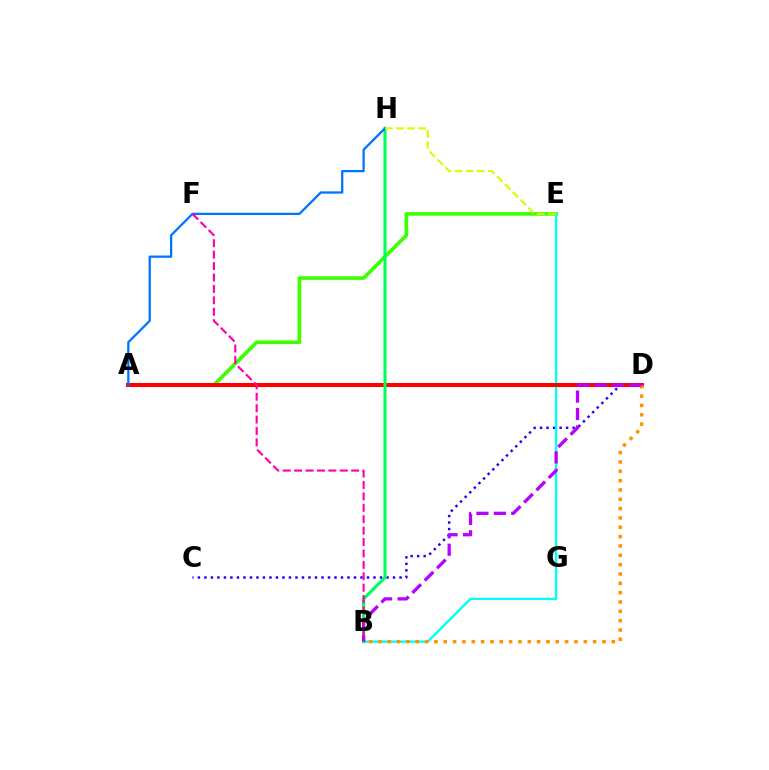{('C', 'D'): [{'color': '#2500ff', 'line_style': 'dotted', 'thickness': 1.77}], ('A', 'E'): [{'color': '#3dff00', 'line_style': 'solid', 'thickness': 2.62}], ('B', 'E'): [{'color': '#00fff6', 'line_style': 'solid', 'thickness': 1.67}], ('A', 'D'): [{'color': '#ff0000', 'line_style': 'solid', 'thickness': 2.92}], ('B', 'H'): [{'color': '#00ff5c', 'line_style': 'solid', 'thickness': 2.25}], ('B', 'D'): [{'color': '#ff9400', 'line_style': 'dotted', 'thickness': 2.54}, {'color': '#b900ff', 'line_style': 'dashed', 'thickness': 2.37}], ('A', 'H'): [{'color': '#0074ff', 'line_style': 'solid', 'thickness': 1.64}], ('B', 'F'): [{'color': '#ff00ac', 'line_style': 'dashed', 'thickness': 1.55}], ('E', 'H'): [{'color': '#d1ff00', 'line_style': 'dashed', 'thickness': 1.51}]}